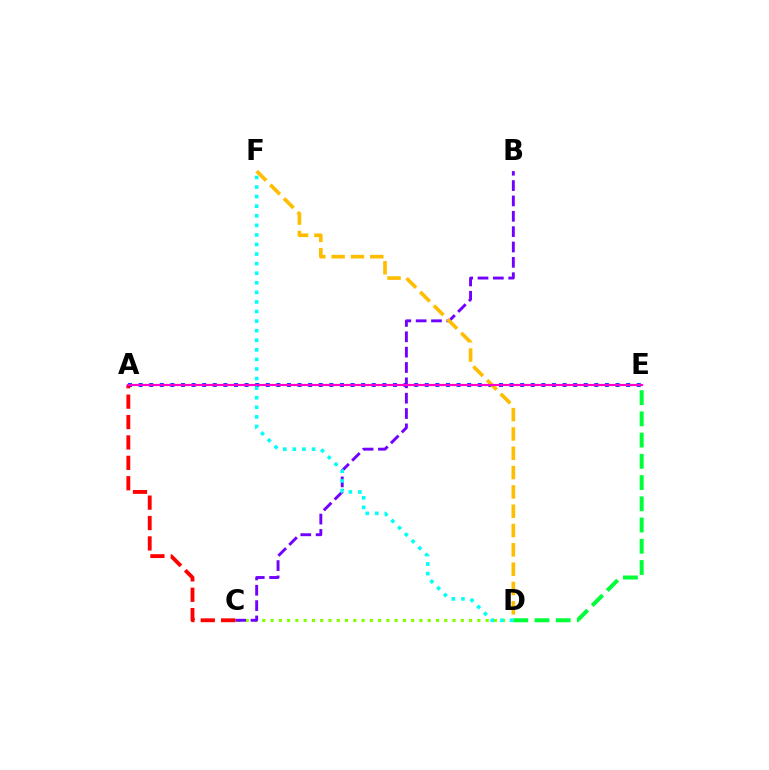{('C', 'D'): [{'color': '#84ff00', 'line_style': 'dotted', 'thickness': 2.25}], ('D', 'E'): [{'color': '#00ff39', 'line_style': 'dashed', 'thickness': 2.88}], ('A', 'E'): [{'color': '#004bff', 'line_style': 'dotted', 'thickness': 2.88}, {'color': '#ff00cf', 'line_style': 'solid', 'thickness': 1.58}], ('B', 'C'): [{'color': '#7200ff', 'line_style': 'dashed', 'thickness': 2.09}], ('D', 'F'): [{'color': '#00fff6', 'line_style': 'dotted', 'thickness': 2.6}, {'color': '#ffbd00', 'line_style': 'dashed', 'thickness': 2.62}], ('A', 'C'): [{'color': '#ff0000', 'line_style': 'dashed', 'thickness': 2.77}]}